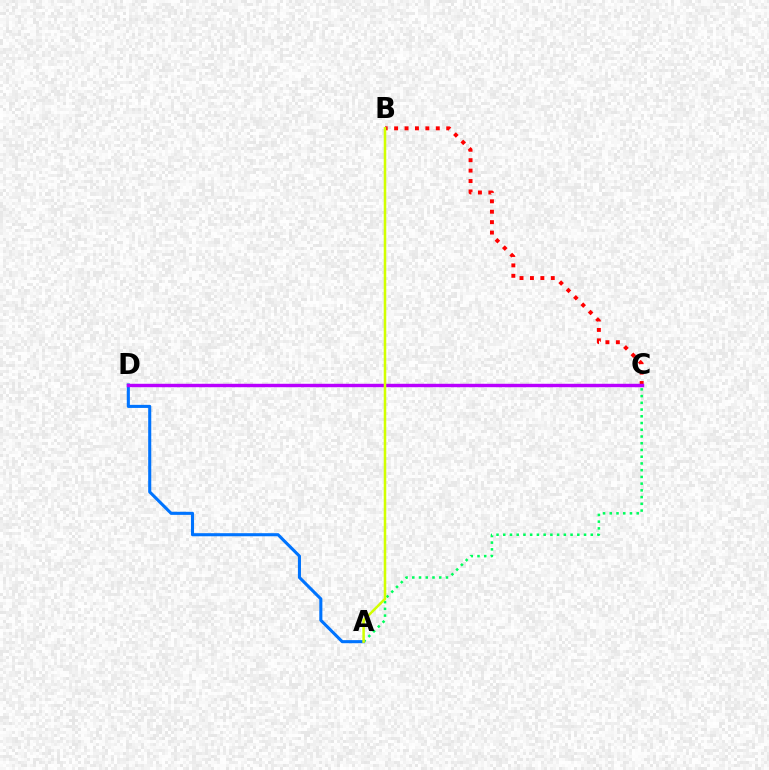{('A', 'C'): [{'color': '#00ff5c', 'line_style': 'dotted', 'thickness': 1.83}], ('A', 'D'): [{'color': '#0074ff', 'line_style': 'solid', 'thickness': 2.22}], ('B', 'C'): [{'color': '#ff0000', 'line_style': 'dotted', 'thickness': 2.83}], ('C', 'D'): [{'color': '#b900ff', 'line_style': 'solid', 'thickness': 2.46}], ('A', 'B'): [{'color': '#d1ff00', 'line_style': 'solid', 'thickness': 1.82}]}